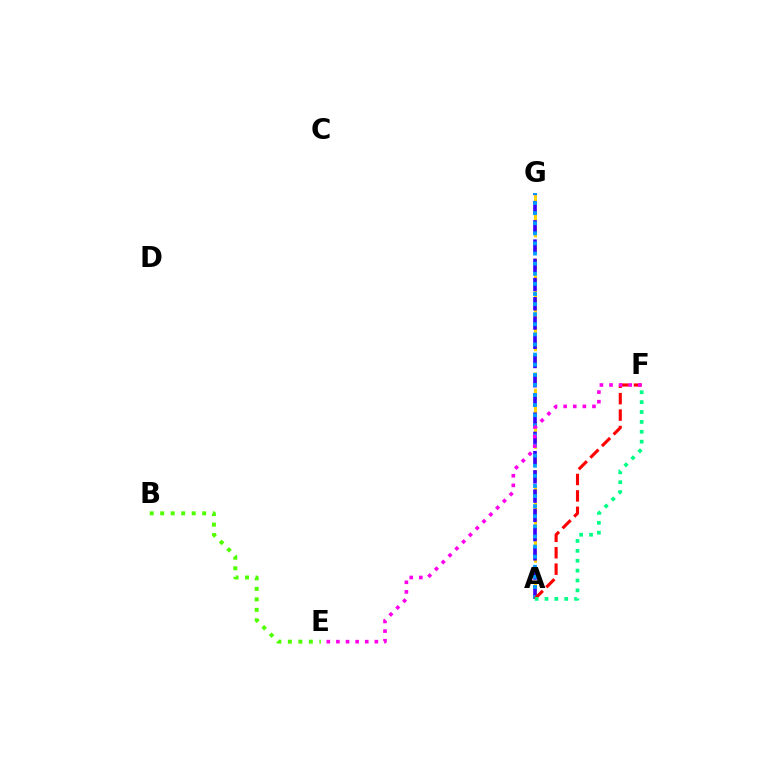{('A', 'G'): [{'color': '#ffd500', 'line_style': 'dashed', 'thickness': 2.21}, {'color': '#3700ff', 'line_style': 'dashed', 'thickness': 2.61}, {'color': '#009eff', 'line_style': 'dotted', 'thickness': 2.75}], ('A', 'F'): [{'color': '#ff0000', 'line_style': 'dashed', 'thickness': 2.23}, {'color': '#00ff86', 'line_style': 'dotted', 'thickness': 2.69}], ('E', 'F'): [{'color': '#ff00ed', 'line_style': 'dotted', 'thickness': 2.61}], ('B', 'E'): [{'color': '#4fff00', 'line_style': 'dotted', 'thickness': 2.85}]}